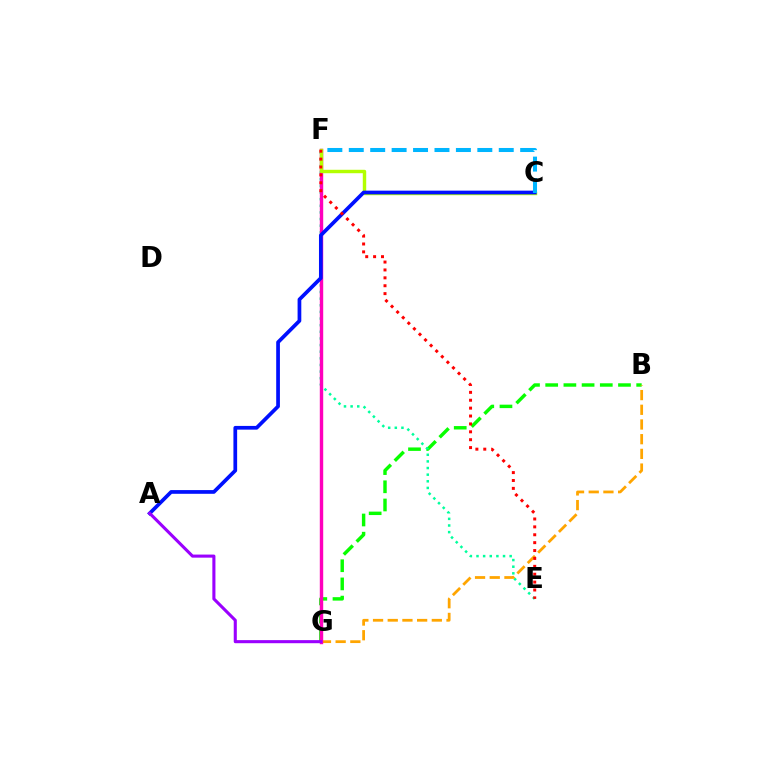{('B', 'G'): [{'color': '#08ff00', 'line_style': 'dashed', 'thickness': 2.47}, {'color': '#ffa500', 'line_style': 'dashed', 'thickness': 2.0}], ('E', 'F'): [{'color': '#00ff9d', 'line_style': 'dotted', 'thickness': 1.8}, {'color': '#ff0000', 'line_style': 'dotted', 'thickness': 2.14}], ('F', 'G'): [{'color': '#ff00bd', 'line_style': 'solid', 'thickness': 2.45}], ('C', 'F'): [{'color': '#b3ff00', 'line_style': 'solid', 'thickness': 2.47}, {'color': '#00b5ff', 'line_style': 'dashed', 'thickness': 2.91}], ('A', 'C'): [{'color': '#0010ff', 'line_style': 'solid', 'thickness': 2.67}], ('A', 'G'): [{'color': '#9b00ff', 'line_style': 'solid', 'thickness': 2.22}]}